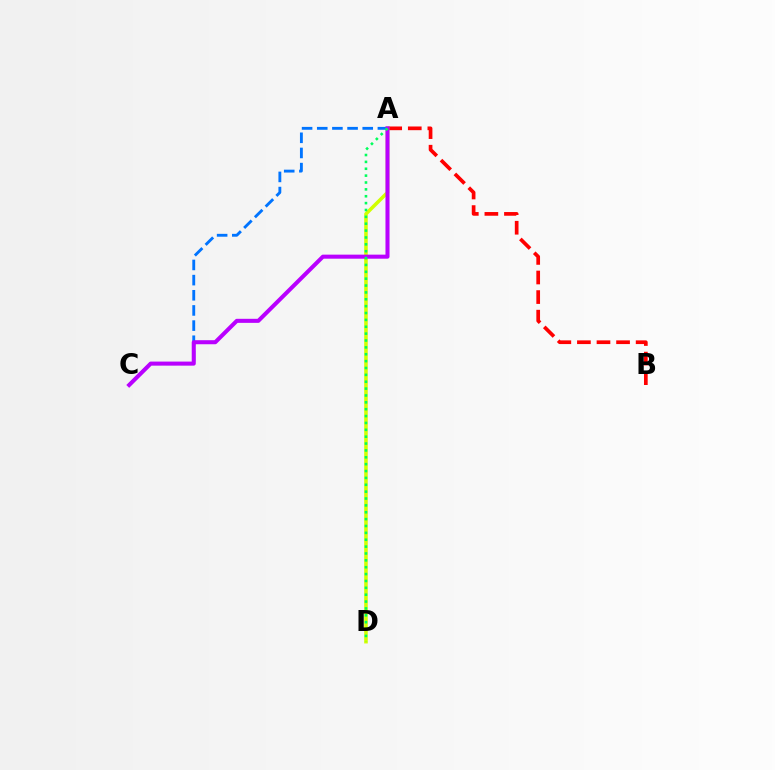{('A', 'B'): [{'color': '#ff0000', 'line_style': 'dashed', 'thickness': 2.66}], ('A', 'D'): [{'color': '#d1ff00', 'line_style': 'solid', 'thickness': 2.55}, {'color': '#00ff5c', 'line_style': 'dotted', 'thickness': 1.87}], ('A', 'C'): [{'color': '#0074ff', 'line_style': 'dashed', 'thickness': 2.06}, {'color': '#b900ff', 'line_style': 'solid', 'thickness': 2.92}]}